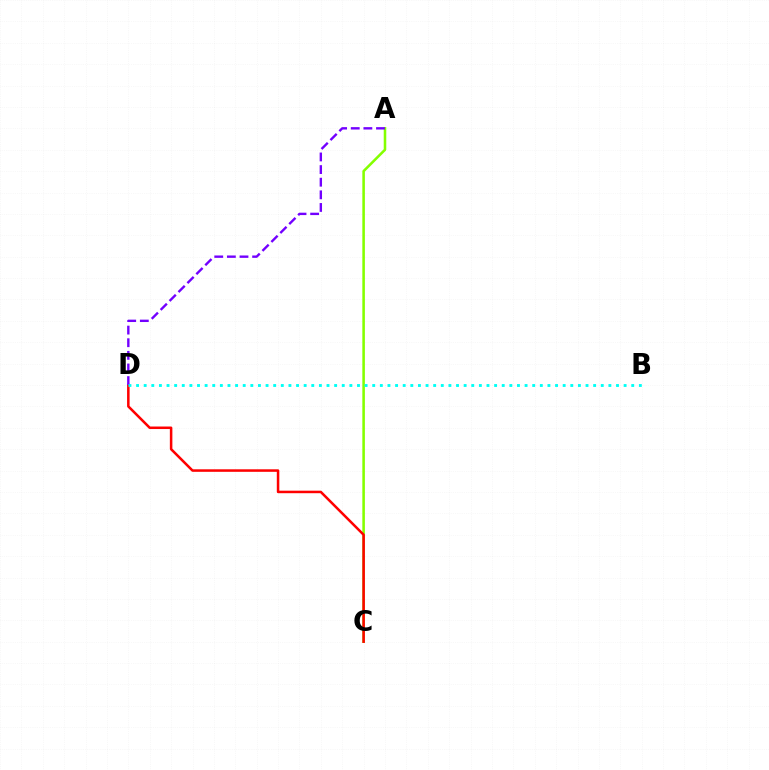{('A', 'C'): [{'color': '#84ff00', 'line_style': 'solid', 'thickness': 1.84}], ('C', 'D'): [{'color': '#ff0000', 'line_style': 'solid', 'thickness': 1.82}], ('A', 'D'): [{'color': '#7200ff', 'line_style': 'dashed', 'thickness': 1.72}], ('B', 'D'): [{'color': '#00fff6', 'line_style': 'dotted', 'thickness': 2.07}]}